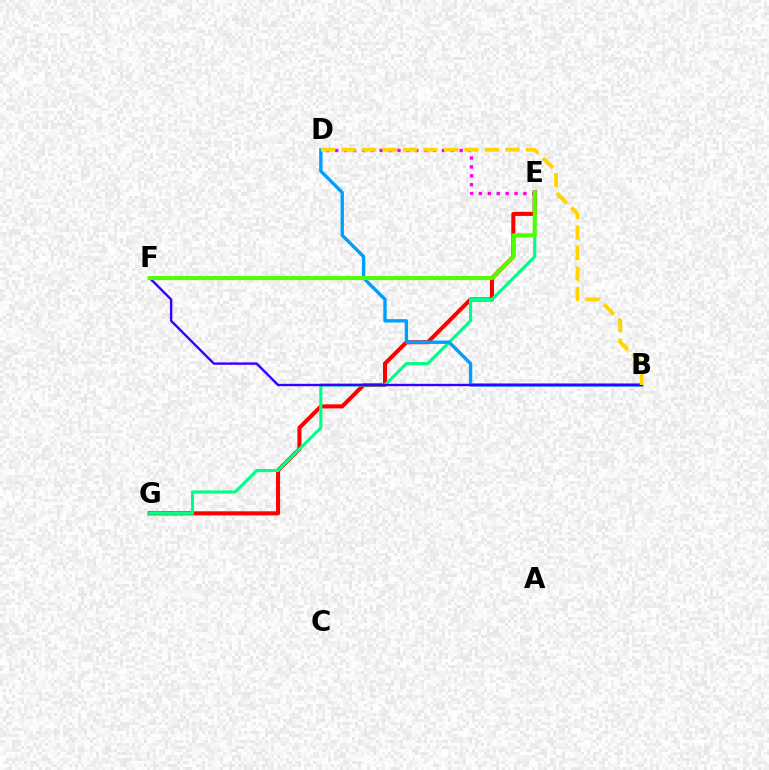{('D', 'E'): [{'color': '#ff00ed', 'line_style': 'dotted', 'thickness': 2.42}], ('E', 'G'): [{'color': '#ff0000', 'line_style': 'solid', 'thickness': 2.92}, {'color': '#00ff86', 'line_style': 'solid', 'thickness': 2.23}], ('B', 'D'): [{'color': '#009eff', 'line_style': 'solid', 'thickness': 2.42}, {'color': '#ffd500', 'line_style': 'dashed', 'thickness': 2.78}], ('B', 'F'): [{'color': '#3700ff', 'line_style': 'solid', 'thickness': 1.72}], ('E', 'F'): [{'color': '#4fff00', 'line_style': 'solid', 'thickness': 2.89}]}